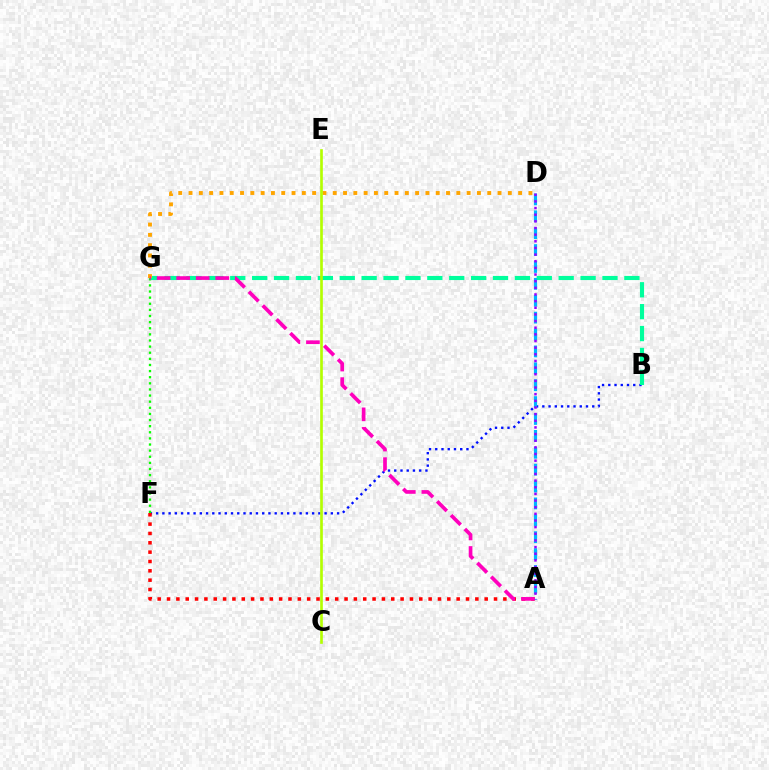{('B', 'F'): [{'color': '#0010ff', 'line_style': 'dotted', 'thickness': 1.7}], ('A', 'F'): [{'color': '#ff0000', 'line_style': 'dotted', 'thickness': 2.54}], ('B', 'G'): [{'color': '#00ff9d', 'line_style': 'dashed', 'thickness': 2.97}], ('D', 'G'): [{'color': '#ffa500', 'line_style': 'dotted', 'thickness': 2.8}], ('A', 'D'): [{'color': '#00b5ff', 'line_style': 'dashed', 'thickness': 2.29}, {'color': '#9b00ff', 'line_style': 'dotted', 'thickness': 1.81}], ('F', 'G'): [{'color': '#08ff00', 'line_style': 'dotted', 'thickness': 1.66}], ('A', 'G'): [{'color': '#ff00bd', 'line_style': 'dashed', 'thickness': 2.66}], ('C', 'E'): [{'color': '#b3ff00', 'line_style': 'solid', 'thickness': 1.92}]}